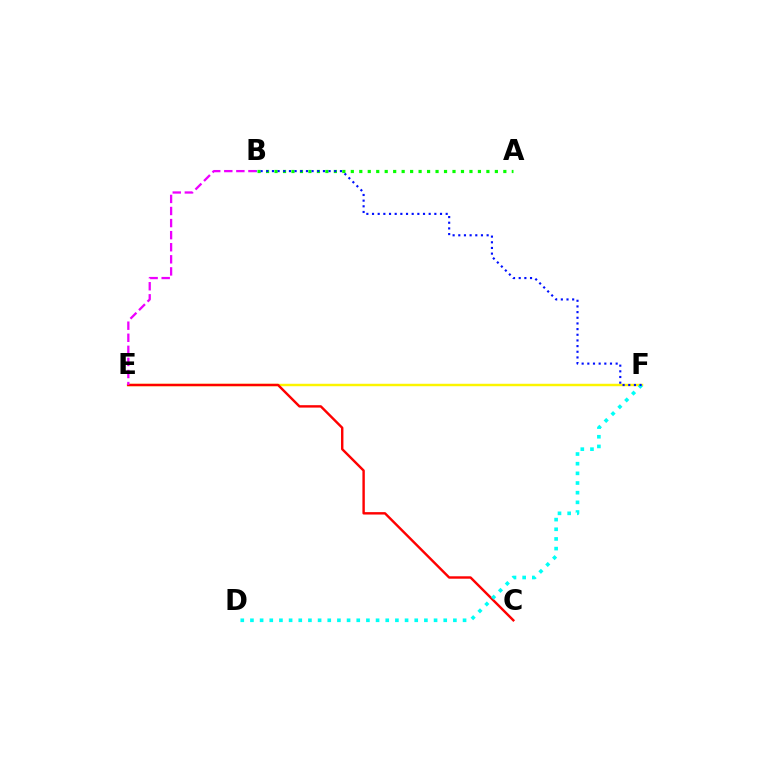{('E', 'F'): [{'color': '#fcf500', 'line_style': 'solid', 'thickness': 1.76}], ('A', 'B'): [{'color': '#08ff00', 'line_style': 'dotted', 'thickness': 2.3}], ('C', 'E'): [{'color': '#ff0000', 'line_style': 'solid', 'thickness': 1.74}], ('D', 'F'): [{'color': '#00fff6', 'line_style': 'dotted', 'thickness': 2.63}], ('B', 'E'): [{'color': '#ee00ff', 'line_style': 'dashed', 'thickness': 1.64}], ('B', 'F'): [{'color': '#0010ff', 'line_style': 'dotted', 'thickness': 1.54}]}